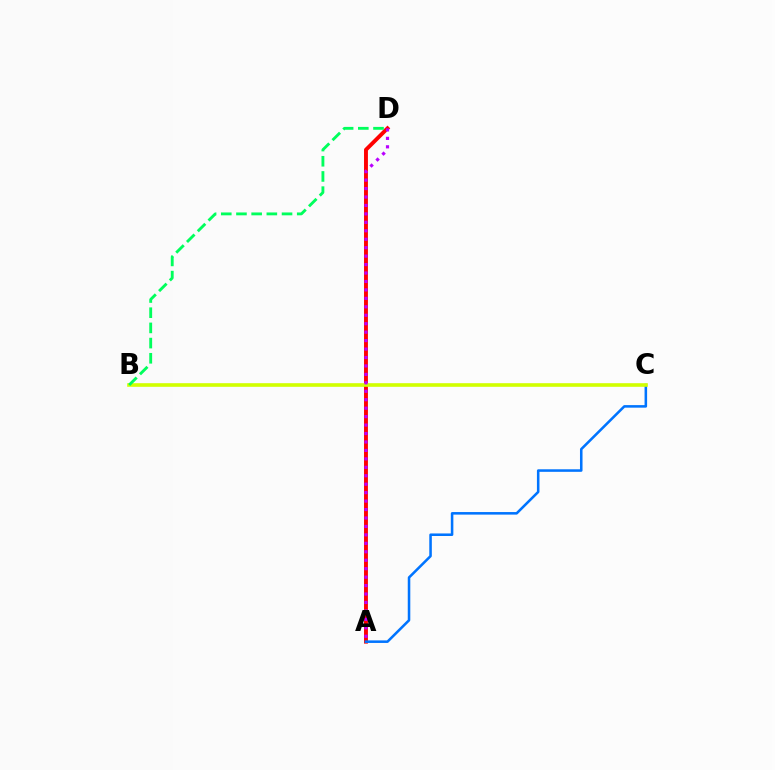{('A', 'D'): [{'color': '#ff0000', 'line_style': 'solid', 'thickness': 2.81}, {'color': '#b900ff', 'line_style': 'dotted', 'thickness': 2.3}], ('A', 'C'): [{'color': '#0074ff', 'line_style': 'solid', 'thickness': 1.83}], ('B', 'C'): [{'color': '#d1ff00', 'line_style': 'solid', 'thickness': 2.61}], ('B', 'D'): [{'color': '#00ff5c', 'line_style': 'dashed', 'thickness': 2.06}]}